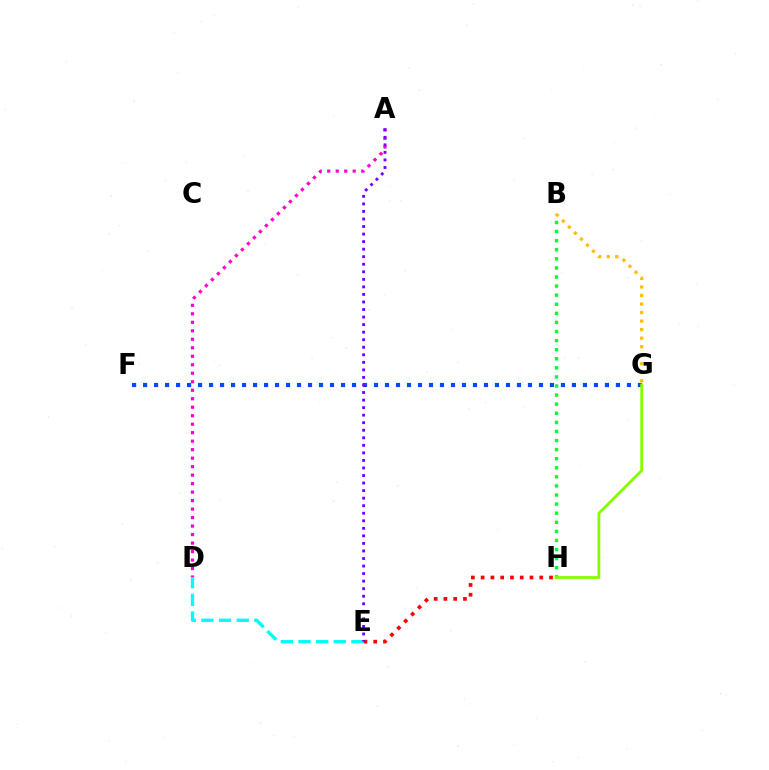{('F', 'G'): [{'color': '#004bff', 'line_style': 'dotted', 'thickness': 2.99}], ('A', 'D'): [{'color': '#ff00cf', 'line_style': 'dotted', 'thickness': 2.31}], ('B', 'H'): [{'color': '#00ff39', 'line_style': 'dotted', 'thickness': 2.47}], ('E', 'H'): [{'color': '#ff0000', 'line_style': 'dotted', 'thickness': 2.65}], ('D', 'E'): [{'color': '#00fff6', 'line_style': 'dashed', 'thickness': 2.4}], ('A', 'E'): [{'color': '#7200ff', 'line_style': 'dotted', 'thickness': 2.05}], ('B', 'G'): [{'color': '#ffbd00', 'line_style': 'dotted', 'thickness': 2.32}], ('G', 'H'): [{'color': '#84ff00', 'line_style': 'solid', 'thickness': 1.99}]}